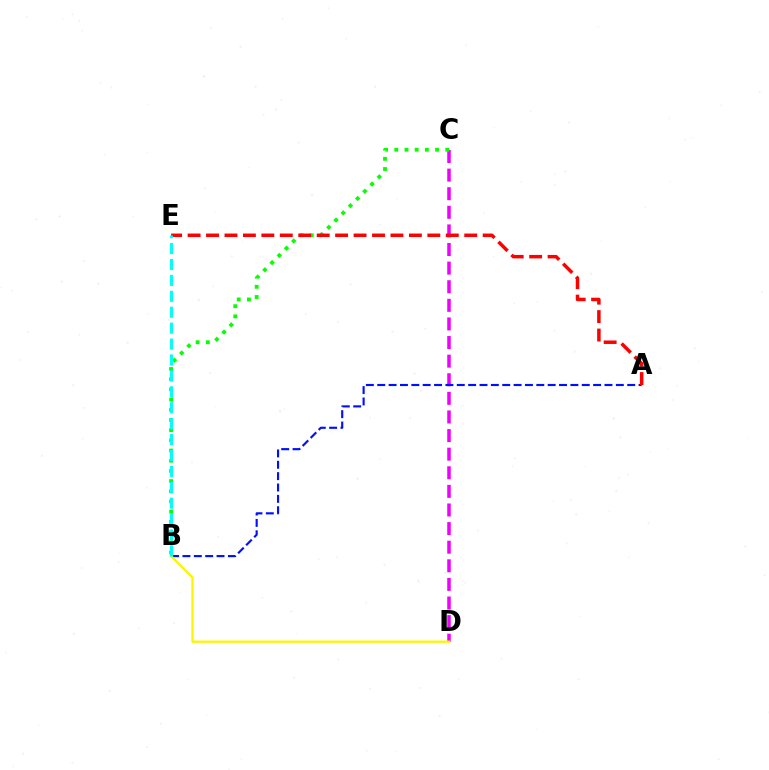{('C', 'D'): [{'color': '#ee00ff', 'line_style': 'dashed', 'thickness': 2.53}], ('B', 'C'): [{'color': '#08ff00', 'line_style': 'dotted', 'thickness': 2.77}], ('A', 'B'): [{'color': '#0010ff', 'line_style': 'dashed', 'thickness': 1.54}], ('B', 'D'): [{'color': '#fcf500', 'line_style': 'solid', 'thickness': 1.65}], ('A', 'E'): [{'color': '#ff0000', 'line_style': 'dashed', 'thickness': 2.51}], ('B', 'E'): [{'color': '#00fff6', 'line_style': 'dashed', 'thickness': 2.16}]}